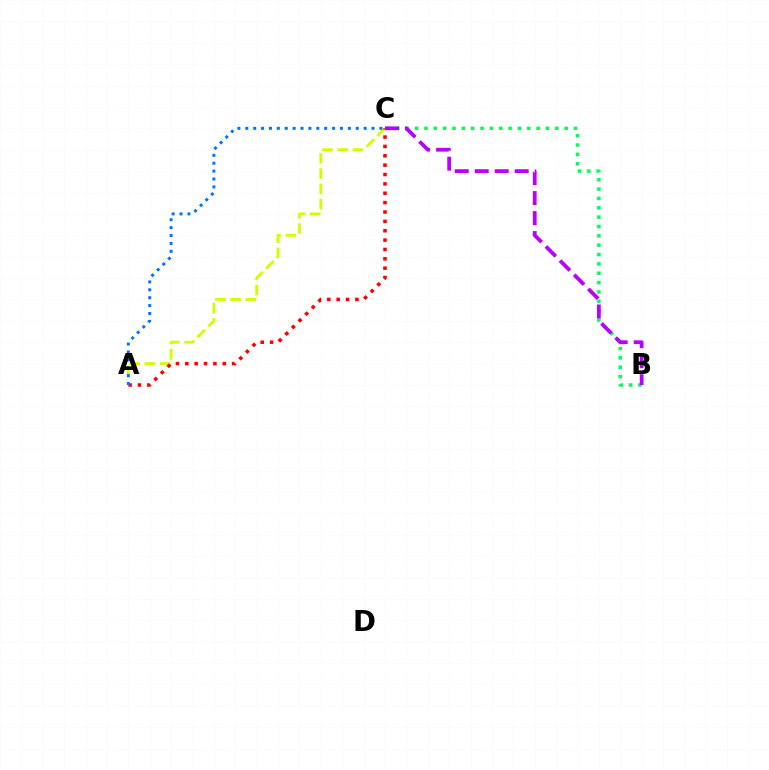{('A', 'C'): [{'color': '#d1ff00', 'line_style': 'dashed', 'thickness': 2.07}, {'color': '#ff0000', 'line_style': 'dotted', 'thickness': 2.54}, {'color': '#0074ff', 'line_style': 'dotted', 'thickness': 2.14}], ('B', 'C'): [{'color': '#00ff5c', 'line_style': 'dotted', 'thickness': 2.54}, {'color': '#b900ff', 'line_style': 'dashed', 'thickness': 2.72}]}